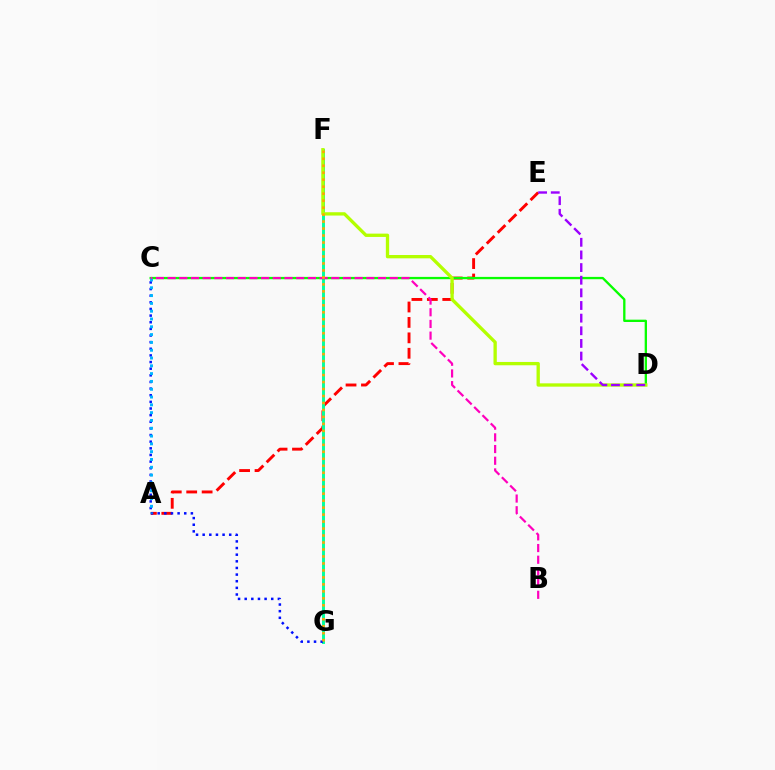{('A', 'E'): [{'color': '#ff0000', 'line_style': 'dashed', 'thickness': 2.1}], ('F', 'G'): [{'color': '#00ff9d', 'line_style': 'solid', 'thickness': 2.11}, {'color': '#ffa500', 'line_style': 'dotted', 'thickness': 1.9}], ('C', 'G'): [{'color': '#0010ff', 'line_style': 'dotted', 'thickness': 1.8}], ('C', 'D'): [{'color': '#08ff00', 'line_style': 'solid', 'thickness': 1.67}], ('D', 'F'): [{'color': '#b3ff00', 'line_style': 'solid', 'thickness': 2.39}], ('A', 'C'): [{'color': '#00b5ff', 'line_style': 'dotted', 'thickness': 2.12}], ('B', 'C'): [{'color': '#ff00bd', 'line_style': 'dashed', 'thickness': 1.59}], ('D', 'E'): [{'color': '#9b00ff', 'line_style': 'dashed', 'thickness': 1.72}]}